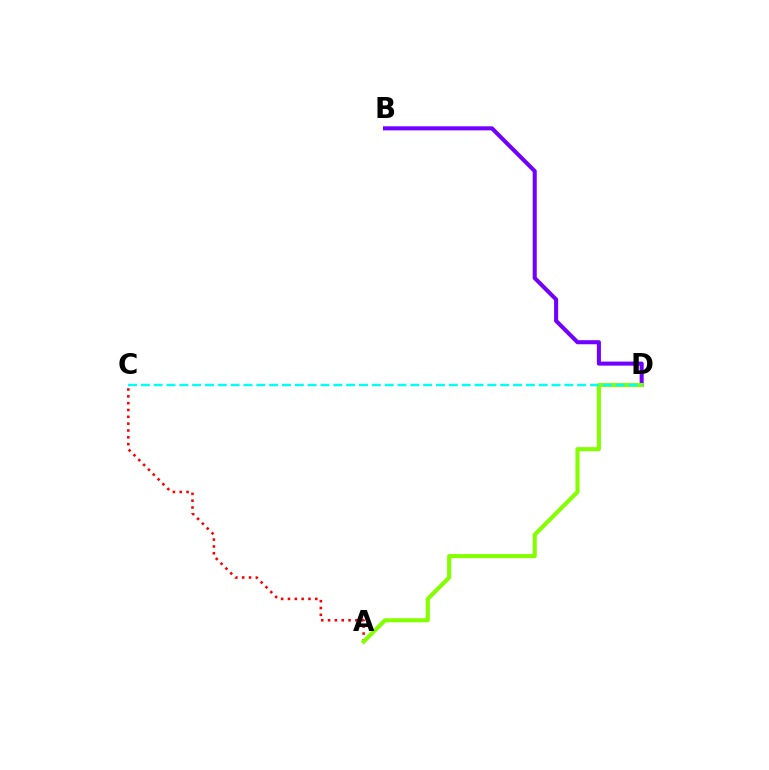{('B', 'D'): [{'color': '#7200ff', 'line_style': 'solid', 'thickness': 2.92}], ('A', 'C'): [{'color': '#ff0000', 'line_style': 'dotted', 'thickness': 1.86}], ('A', 'D'): [{'color': '#84ff00', 'line_style': 'solid', 'thickness': 2.94}], ('C', 'D'): [{'color': '#00fff6', 'line_style': 'dashed', 'thickness': 1.74}]}